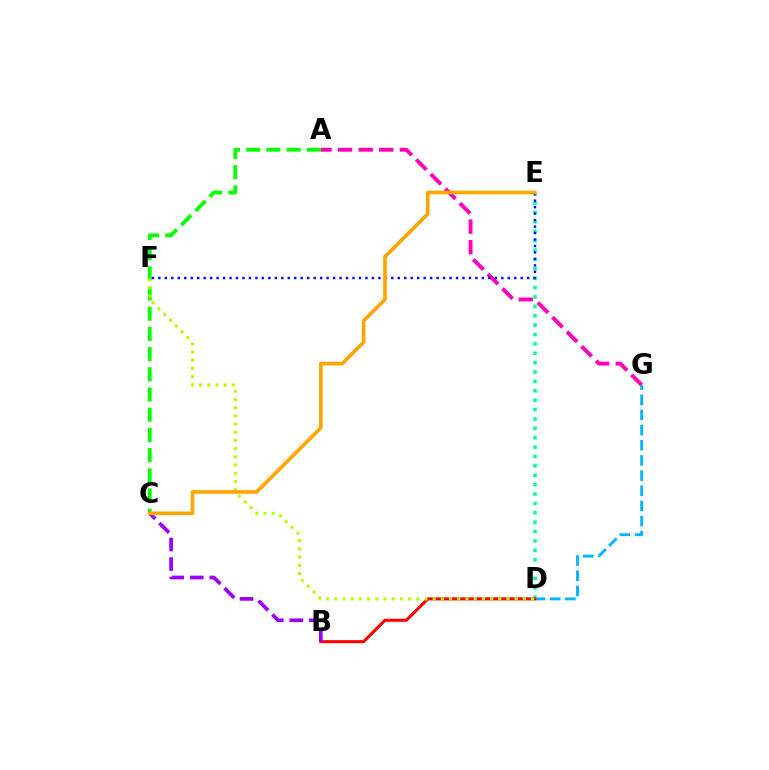{('A', 'C'): [{'color': '#08ff00', 'line_style': 'dashed', 'thickness': 2.74}], ('A', 'G'): [{'color': '#ff00bd', 'line_style': 'dashed', 'thickness': 2.8}], ('D', 'G'): [{'color': '#00b5ff', 'line_style': 'dashed', 'thickness': 2.06}], ('D', 'E'): [{'color': '#00ff9d', 'line_style': 'dotted', 'thickness': 2.55}], ('B', 'D'): [{'color': '#ff0000', 'line_style': 'solid', 'thickness': 2.2}], ('B', 'C'): [{'color': '#9b00ff', 'line_style': 'dashed', 'thickness': 2.66}], ('D', 'F'): [{'color': '#b3ff00', 'line_style': 'dotted', 'thickness': 2.23}], ('E', 'F'): [{'color': '#0010ff', 'line_style': 'dotted', 'thickness': 1.76}], ('C', 'E'): [{'color': '#ffa500', 'line_style': 'solid', 'thickness': 2.63}]}